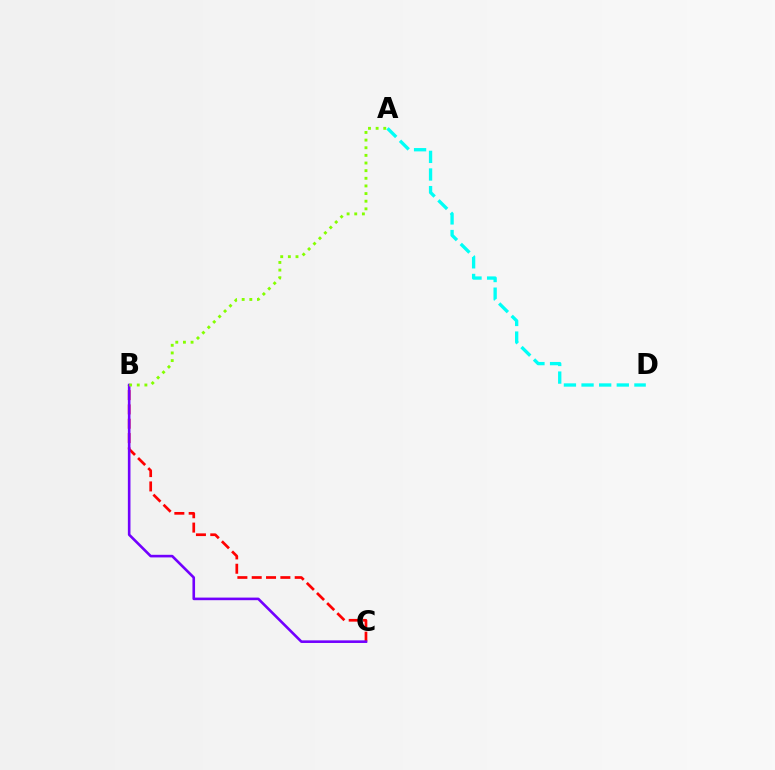{('A', 'D'): [{'color': '#00fff6', 'line_style': 'dashed', 'thickness': 2.39}], ('B', 'C'): [{'color': '#ff0000', 'line_style': 'dashed', 'thickness': 1.95}, {'color': '#7200ff', 'line_style': 'solid', 'thickness': 1.88}], ('A', 'B'): [{'color': '#84ff00', 'line_style': 'dotted', 'thickness': 2.08}]}